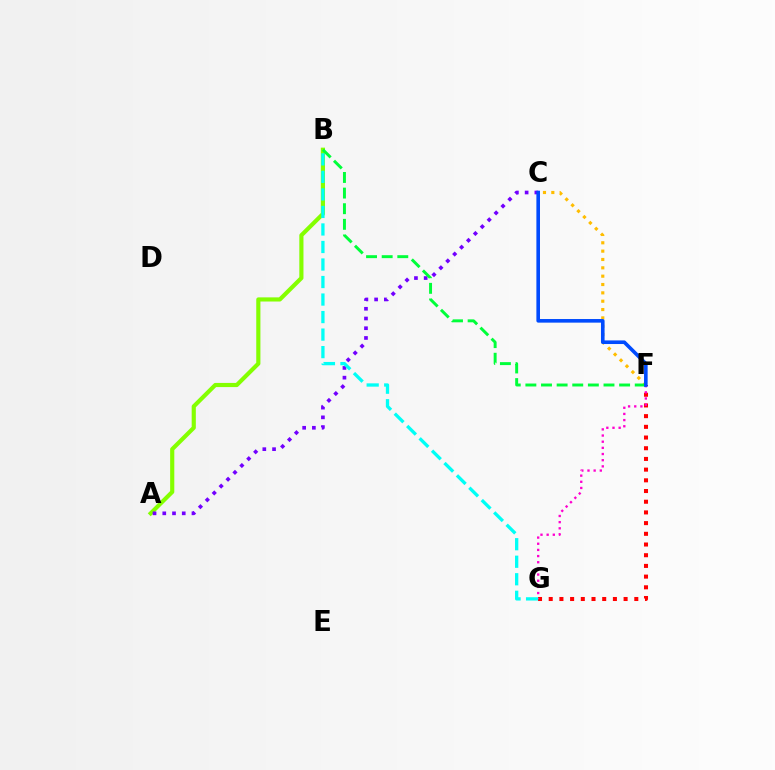{('A', 'B'): [{'color': '#84ff00', 'line_style': 'solid', 'thickness': 2.99}], ('F', 'G'): [{'color': '#ff0000', 'line_style': 'dotted', 'thickness': 2.91}, {'color': '#ff00cf', 'line_style': 'dotted', 'thickness': 1.67}], ('C', 'F'): [{'color': '#ffbd00', 'line_style': 'dotted', 'thickness': 2.27}, {'color': '#004bff', 'line_style': 'solid', 'thickness': 2.6}], ('A', 'C'): [{'color': '#7200ff', 'line_style': 'dotted', 'thickness': 2.64}], ('B', 'F'): [{'color': '#00ff39', 'line_style': 'dashed', 'thickness': 2.12}], ('B', 'G'): [{'color': '#00fff6', 'line_style': 'dashed', 'thickness': 2.38}]}